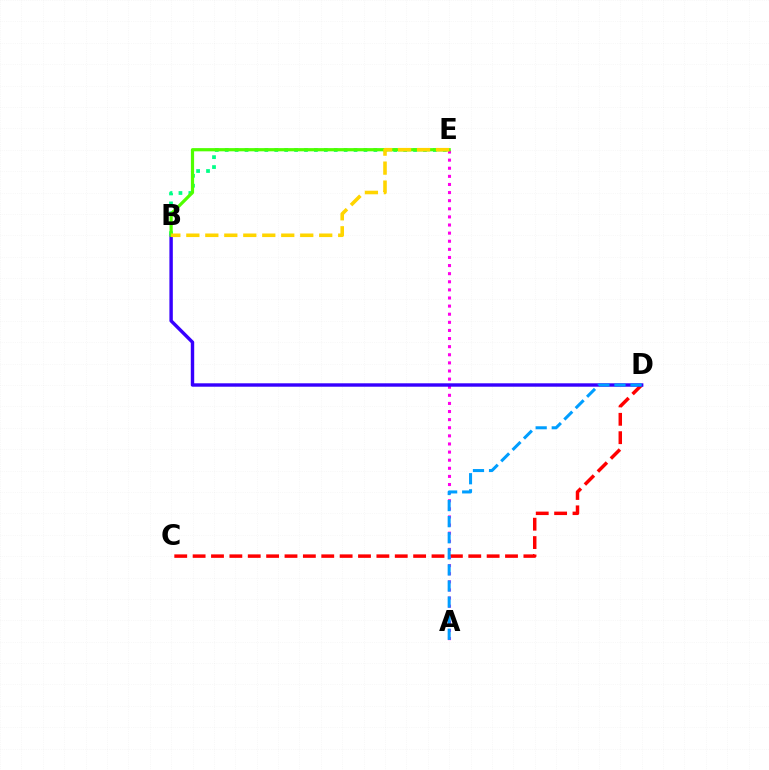{('C', 'D'): [{'color': '#ff0000', 'line_style': 'dashed', 'thickness': 2.5}], ('A', 'E'): [{'color': '#ff00ed', 'line_style': 'dotted', 'thickness': 2.2}], ('B', 'D'): [{'color': '#3700ff', 'line_style': 'solid', 'thickness': 2.46}], ('A', 'D'): [{'color': '#009eff', 'line_style': 'dashed', 'thickness': 2.19}], ('B', 'E'): [{'color': '#00ff86', 'line_style': 'dotted', 'thickness': 2.69}, {'color': '#4fff00', 'line_style': 'solid', 'thickness': 2.31}, {'color': '#ffd500', 'line_style': 'dashed', 'thickness': 2.58}]}